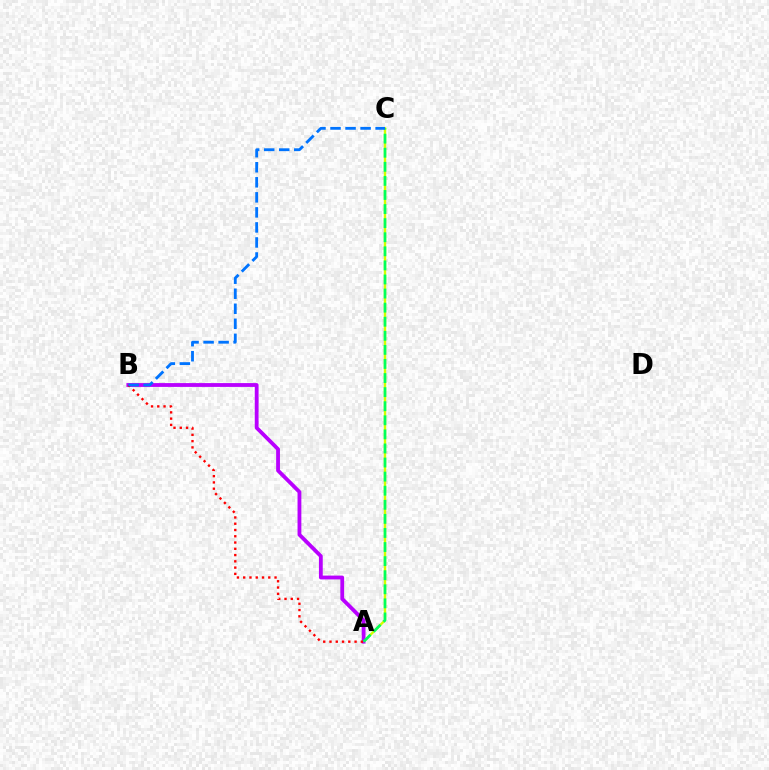{('A', 'C'): [{'color': '#d1ff00', 'line_style': 'solid', 'thickness': 1.72}, {'color': '#00ff5c', 'line_style': 'dashed', 'thickness': 1.91}], ('A', 'B'): [{'color': '#b900ff', 'line_style': 'solid', 'thickness': 2.74}, {'color': '#ff0000', 'line_style': 'dotted', 'thickness': 1.7}], ('B', 'C'): [{'color': '#0074ff', 'line_style': 'dashed', 'thickness': 2.04}]}